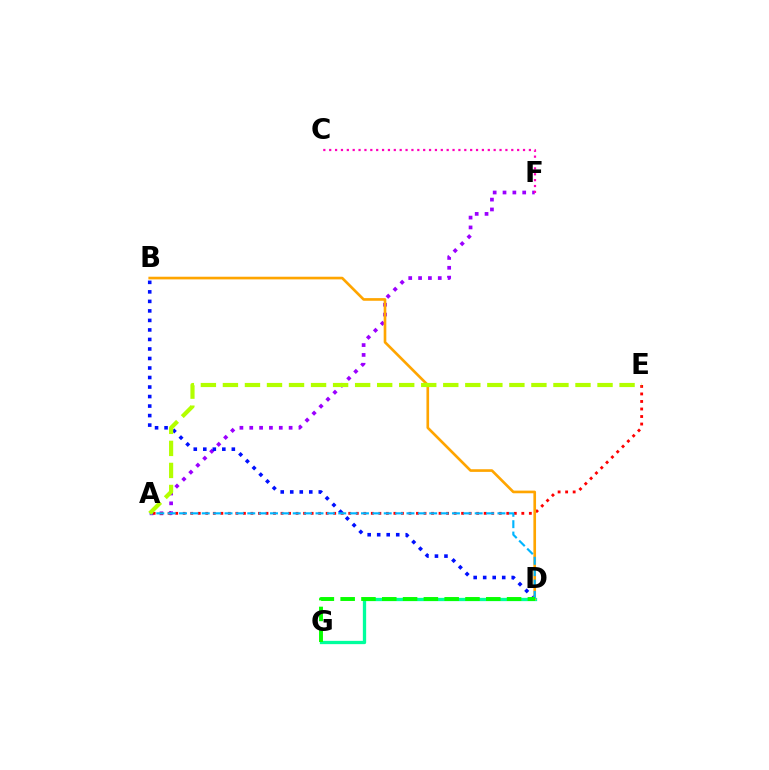{('A', 'F'): [{'color': '#9b00ff', 'line_style': 'dotted', 'thickness': 2.67}], ('D', 'G'): [{'color': '#00ff9d', 'line_style': 'solid', 'thickness': 2.37}, {'color': '#08ff00', 'line_style': 'dashed', 'thickness': 2.83}], ('A', 'E'): [{'color': '#ff0000', 'line_style': 'dotted', 'thickness': 2.04}, {'color': '#b3ff00', 'line_style': 'dashed', 'thickness': 2.99}], ('B', 'D'): [{'color': '#0010ff', 'line_style': 'dotted', 'thickness': 2.59}, {'color': '#ffa500', 'line_style': 'solid', 'thickness': 1.91}], ('C', 'F'): [{'color': '#ff00bd', 'line_style': 'dotted', 'thickness': 1.6}], ('A', 'D'): [{'color': '#00b5ff', 'line_style': 'dashed', 'thickness': 1.54}]}